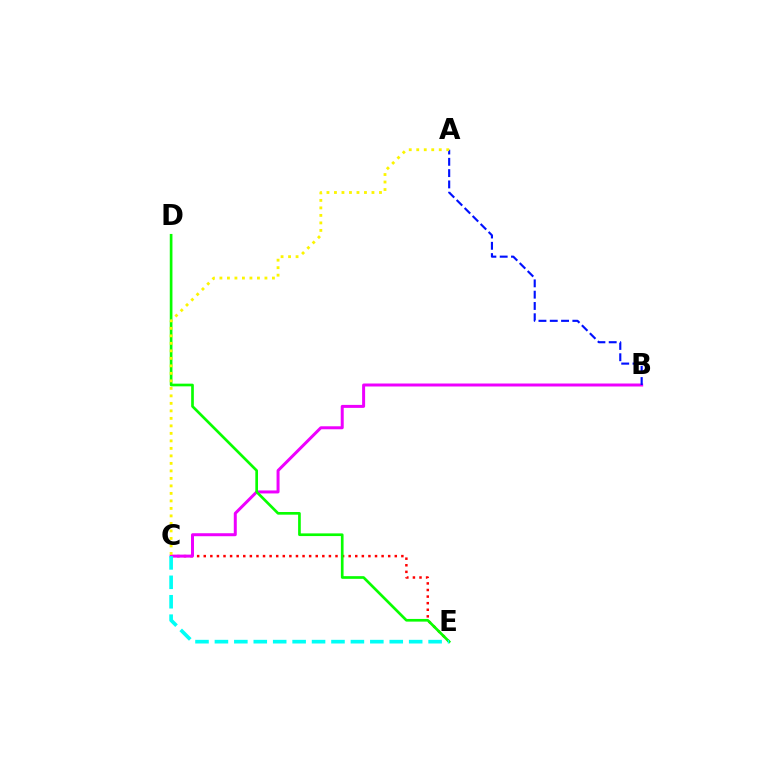{('C', 'E'): [{'color': '#ff0000', 'line_style': 'dotted', 'thickness': 1.79}, {'color': '#00fff6', 'line_style': 'dashed', 'thickness': 2.64}], ('B', 'C'): [{'color': '#ee00ff', 'line_style': 'solid', 'thickness': 2.15}], ('D', 'E'): [{'color': '#08ff00', 'line_style': 'solid', 'thickness': 1.93}], ('A', 'B'): [{'color': '#0010ff', 'line_style': 'dashed', 'thickness': 1.54}], ('A', 'C'): [{'color': '#fcf500', 'line_style': 'dotted', 'thickness': 2.04}]}